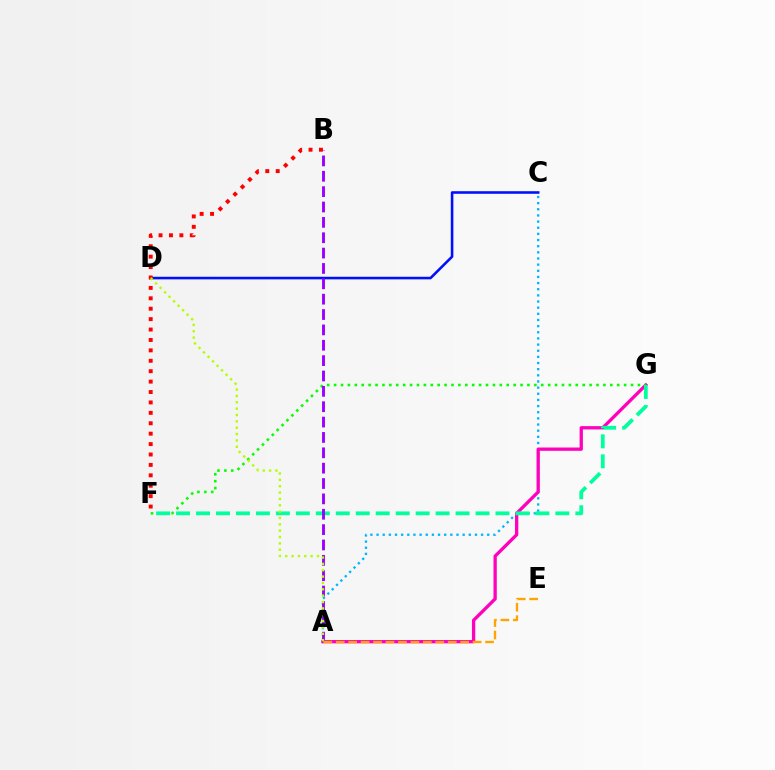{('C', 'D'): [{'color': '#0010ff', 'line_style': 'solid', 'thickness': 1.86}], ('A', 'C'): [{'color': '#00b5ff', 'line_style': 'dotted', 'thickness': 1.67}], ('A', 'G'): [{'color': '#ff00bd', 'line_style': 'solid', 'thickness': 2.37}], ('F', 'G'): [{'color': '#08ff00', 'line_style': 'dotted', 'thickness': 1.88}, {'color': '#00ff9d', 'line_style': 'dashed', 'thickness': 2.71}], ('B', 'F'): [{'color': '#ff0000', 'line_style': 'dotted', 'thickness': 2.83}], ('A', 'B'): [{'color': '#9b00ff', 'line_style': 'dashed', 'thickness': 2.09}], ('A', 'E'): [{'color': '#ffa500', 'line_style': 'dashed', 'thickness': 1.69}], ('A', 'D'): [{'color': '#b3ff00', 'line_style': 'dotted', 'thickness': 1.73}]}